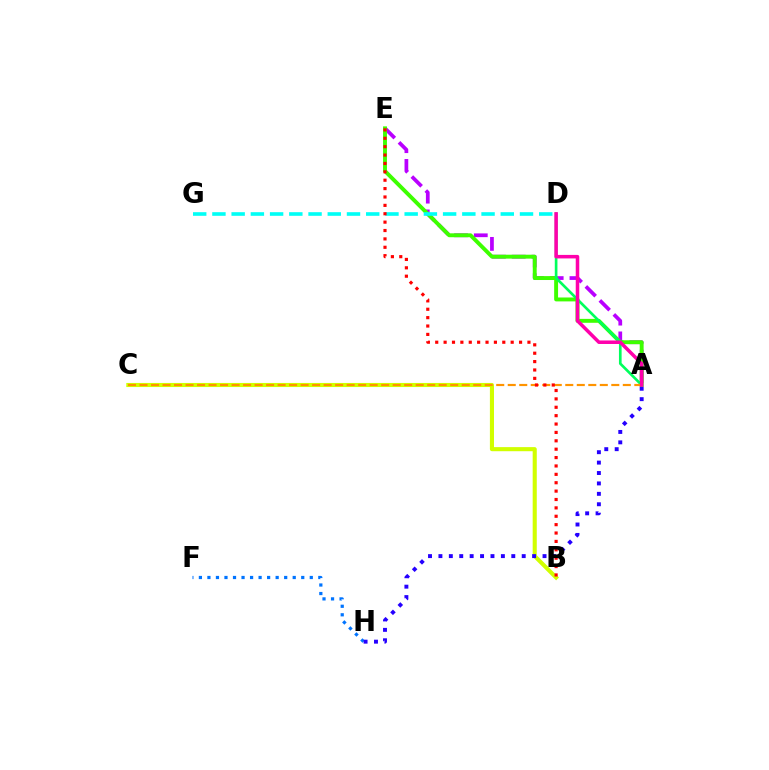{('A', 'E'): [{'color': '#b900ff', 'line_style': 'dashed', 'thickness': 2.69}, {'color': '#3dff00', 'line_style': 'solid', 'thickness': 2.81}], ('F', 'H'): [{'color': '#0074ff', 'line_style': 'dotted', 'thickness': 2.32}], ('B', 'C'): [{'color': '#d1ff00', 'line_style': 'solid', 'thickness': 2.95}], ('A', 'D'): [{'color': '#00ff5c', 'line_style': 'solid', 'thickness': 1.92}, {'color': '#ff00ac', 'line_style': 'solid', 'thickness': 2.54}], ('D', 'G'): [{'color': '#00fff6', 'line_style': 'dashed', 'thickness': 2.61}], ('A', 'C'): [{'color': '#ff9400', 'line_style': 'dashed', 'thickness': 1.56}], ('B', 'E'): [{'color': '#ff0000', 'line_style': 'dotted', 'thickness': 2.28}], ('A', 'H'): [{'color': '#2500ff', 'line_style': 'dotted', 'thickness': 2.83}]}